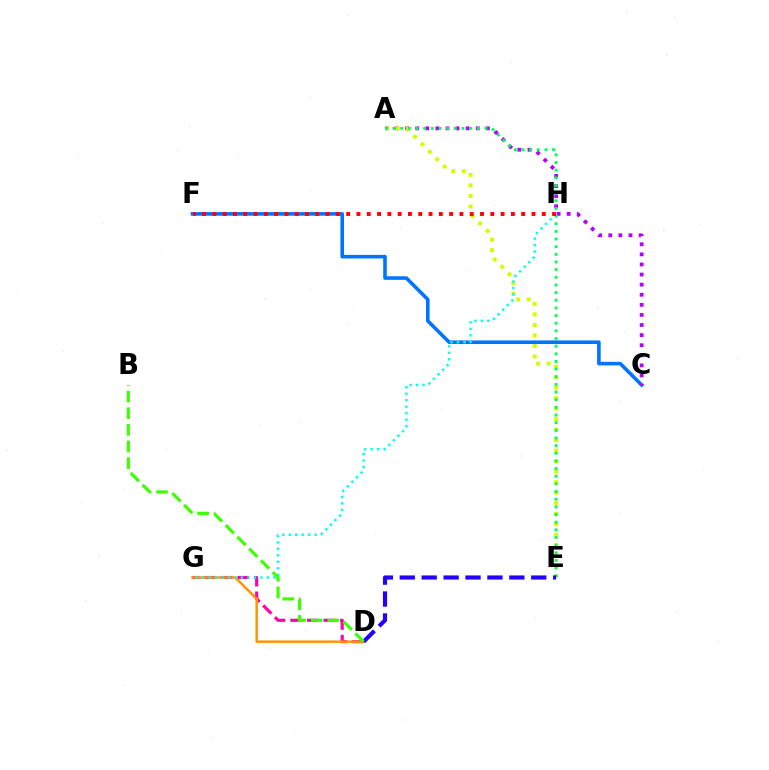{('C', 'F'): [{'color': '#0074ff', 'line_style': 'solid', 'thickness': 2.58}], ('D', 'G'): [{'color': '#ff00ac', 'line_style': 'dashed', 'thickness': 2.26}, {'color': '#ff9400', 'line_style': 'solid', 'thickness': 1.79}], ('A', 'C'): [{'color': '#b900ff', 'line_style': 'dotted', 'thickness': 2.74}], ('A', 'E'): [{'color': '#d1ff00', 'line_style': 'dotted', 'thickness': 2.85}, {'color': '#00ff5c', 'line_style': 'dotted', 'thickness': 2.08}], ('G', 'H'): [{'color': '#00fff6', 'line_style': 'dotted', 'thickness': 1.76}], ('D', 'E'): [{'color': '#2500ff', 'line_style': 'dashed', 'thickness': 2.98}], ('B', 'D'): [{'color': '#3dff00', 'line_style': 'dashed', 'thickness': 2.26}], ('F', 'H'): [{'color': '#ff0000', 'line_style': 'dotted', 'thickness': 2.8}]}